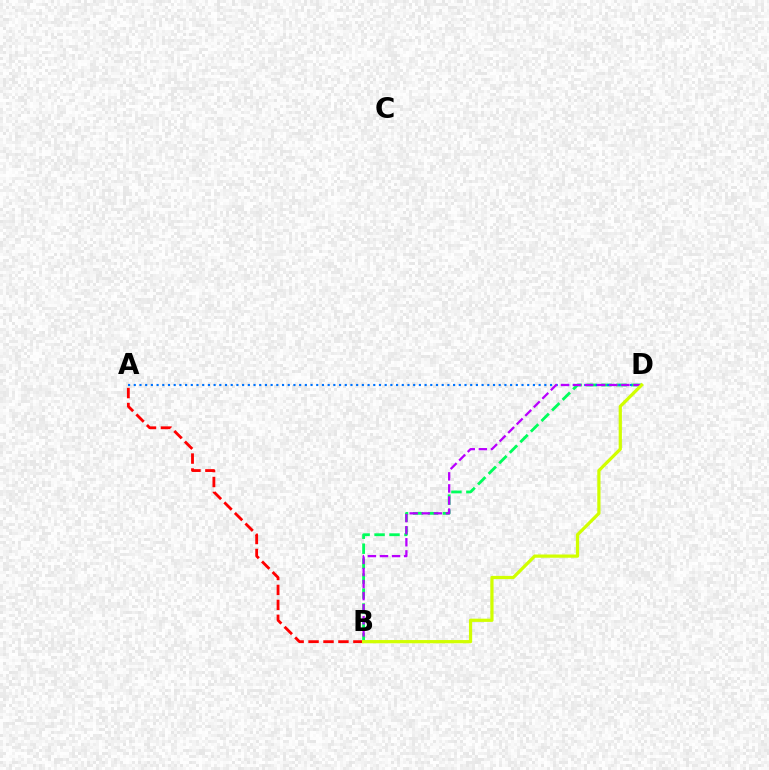{('B', 'D'): [{'color': '#00ff5c', 'line_style': 'dashed', 'thickness': 2.03}, {'color': '#b900ff', 'line_style': 'dashed', 'thickness': 1.64}, {'color': '#d1ff00', 'line_style': 'solid', 'thickness': 2.32}], ('A', 'D'): [{'color': '#0074ff', 'line_style': 'dotted', 'thickness': 1.55}], ('A', 'B'): [{'color': '#ff0000', 'line_style': 'dashed', 'thickness': 2.03}]}